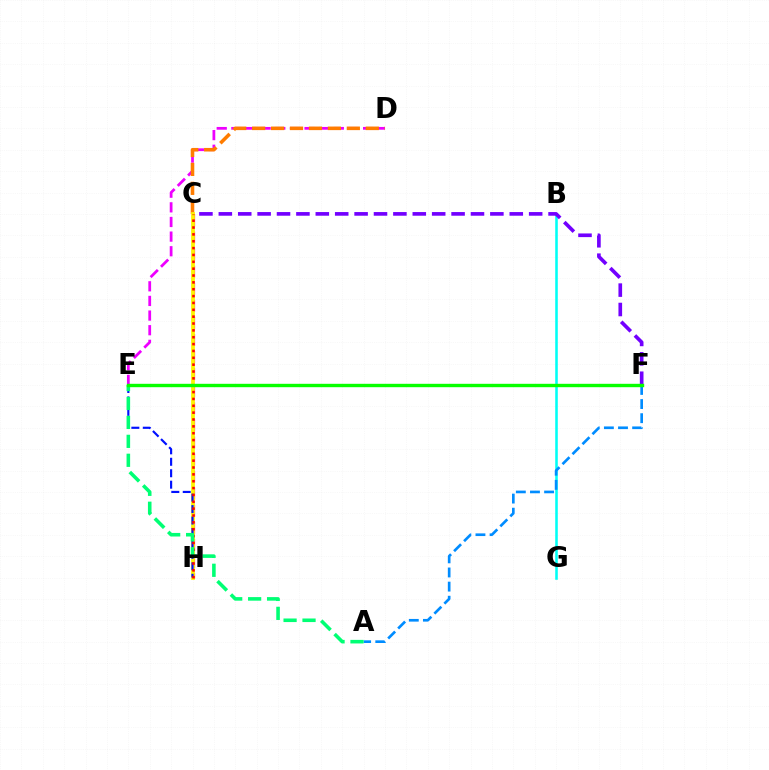{('D', 'E'): [{'color': '#ee00ff', 'line_style': 'dashed', 'thickness': 1.99}], ('C', 'D'): [{'color': '#ff7c00', 'line_style': 'dashed', 'thickness': 2.57}], ('E', 'F'): [{'color': '#84ff00', 'line_style': 'dashed', 'thickness': 2.14}, {'color': '#08ff00', 'line_style': 'solid', 'thickness': 2.44}], ('C', 'H'): [{'color': '#ff0094', 'line_style': 'dashed', 'thickness': 2.32}, {'color': '#fcf500', 'line_style': 'solid', 'thickness': 2.71}, {'color': '#ff0000', 'line_style': 'dotted', 'thickness': 1.86}], ('B', 'G'): [{'color': '#00fff6', 'line_style': 'solid', 'thickness': 1.85}], ('C', 'F'): [{'color': '#7200ff', 'line_style': 'dashed', 'thickness': 2.63}], ('A', 'F'): [{'color': '#008cff', 'line_style': 'dashed', 'thickness': 1.92}], ('E', 'H'): [{'color': '#0010ff', 'line_style': 'dashed', 'thickness': 1.56}], ('A', 'E'): [{'color': '#00ff74', 'line_style': 'dashed', 'thickness': 2.57}]}